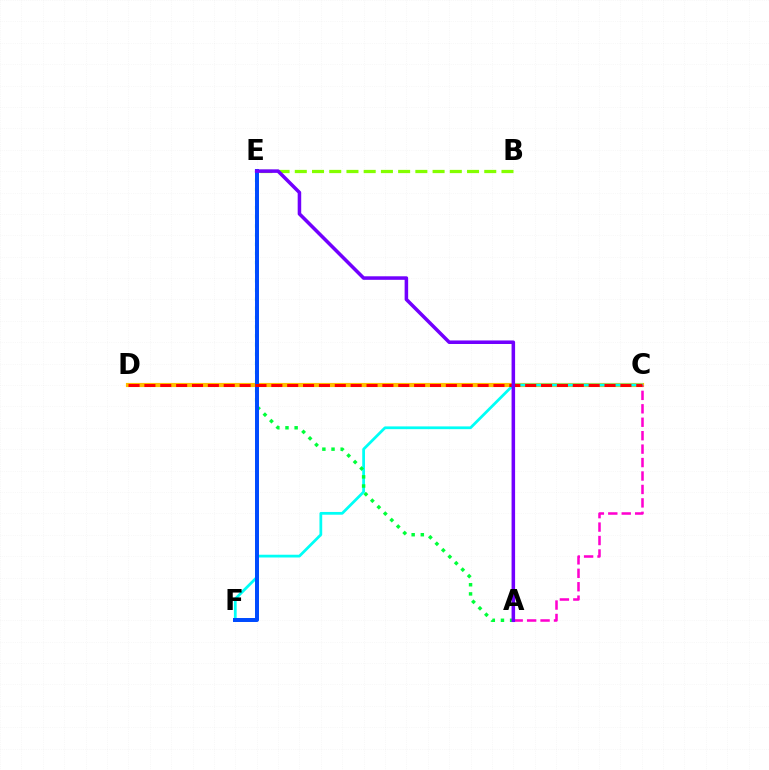{('B', 'E'): [{'color': '#84ff00', 'line_style': 'dashed', 'thickness': 2.34}], ('C', 'D'): [{'color': '#ffbd00', 'line_style': 'solid', 'thickness': 2.98}, {'color': '#ff0000', 'line_style': 'dashed', 'thickness': 2.16}], ('C', 'F'): [{'color': '#00fff6', 'line_style': 'solid', 'thickness': 1.99}], ('A', 'E'): [{'color': '#00ff39', 'line_style': 'dotted', 'thickness': 2.49}, {'color': '#7200ff', 'line_style': 'solid', 'thickness': 2.54}], ('E', 'F'): [{'color': '#004bff', 'line_style': 'solid', 'thickness': 2.86}], ('A', 'C'): [{'color': '#ff00cf', 'line_style': 'dashed', 'thickness': 1.83}]}